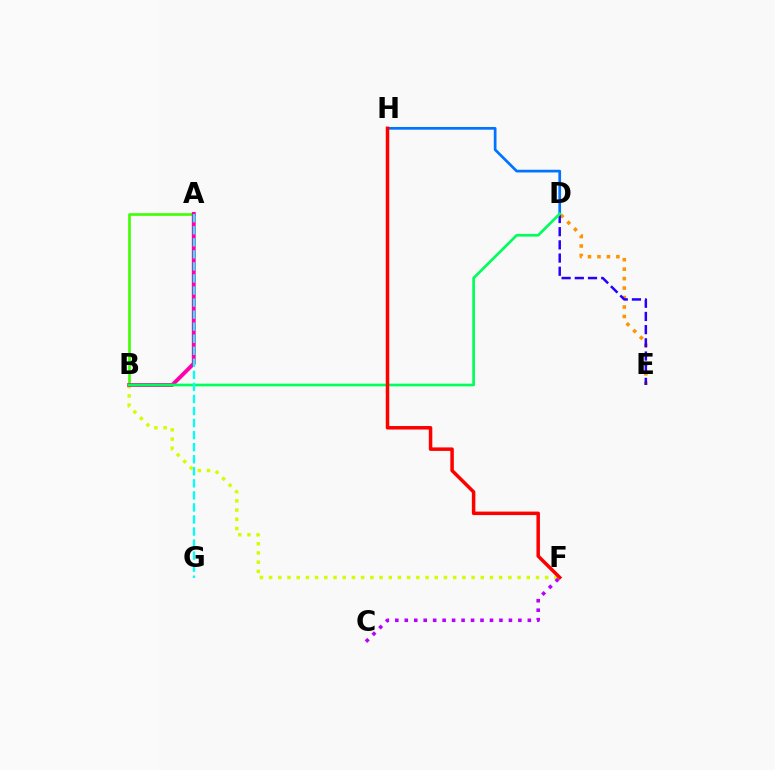{('D', 'E'): [{'color': '#ff9400', 'line_style': 'dotted', 'thickness': 2.57}, {'color': '#2500ff', 'line_style': 'dashed', 'thickness': 1.79}], ('A', 'B'): [{'color': '#3dff00', 'line_style': 'solid', 'thickness': 1.9}, {'color': '#ff00ac', 'line_style': 'solid', 'thickness': 2.79}], ('D', 'H'): [{'color': '#0074ff', 'line_style': 'solid', 'thickness': 1.95}], ('B', 'F'): [{'color': '#d1ff00', 'line_style': 'dotted', 'thickness': 2.5}], ('C', 'F'): [{'color': '#b900ff', 'line_style': 'dotted', 'thickness': 2.57}], ('B', 'D'): [{'color': '#00ff5c', 'line_style': 'solid', 'thickness': 1.94}], ('F', 'H'): [{'color': '#ff0000', 'line_style': 'solid', 'thickness': 2.52}], ('A', 'G'): [{'color': '#00fff6', 'line_style': 'dashed', 'thickness': 1.64}]}